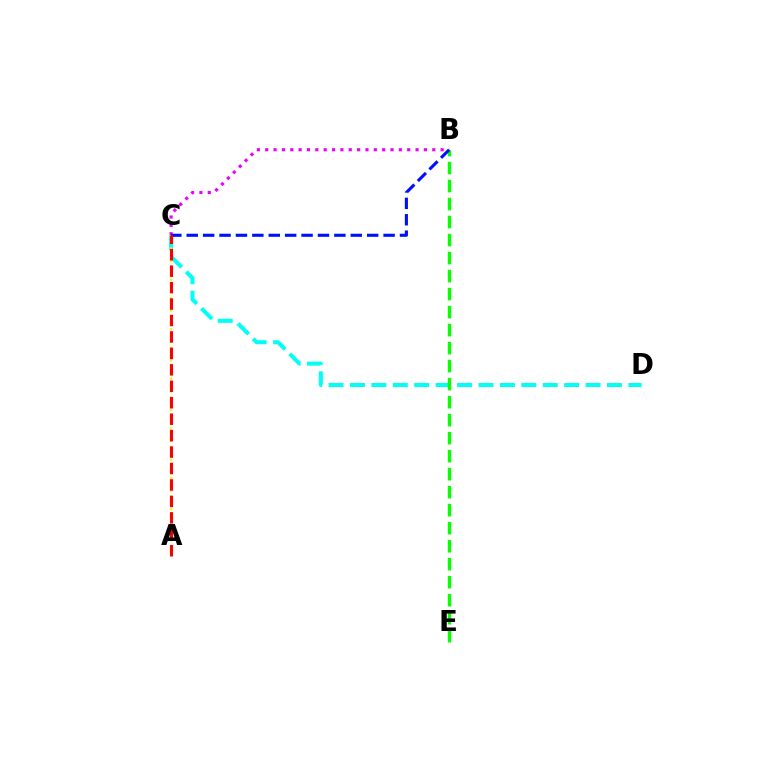{('C', 'D'): [{'color': '#00fff6', 'line_style': 'dashed', 'thickness': 2.91}], ('B', 'C'): [{'color': '#ee00ff', 'line_style': 'dotted', 'thickness': 2.27}, {'color': '#0010ff', 'line_style': 'dashed', 'thickness': 2.23}], ('A', 'C'): [{'color': '#fcf500', 'line_style': 'dotted', 'thickness': 1.69}, {'color': '#ff0000', 'line_style': 'dashed', 'thickness': 2.23}], ('B', 'E'): [{'color': '#08ff00', 'line_style': 'dashed', 'thickness': 2.45}]}